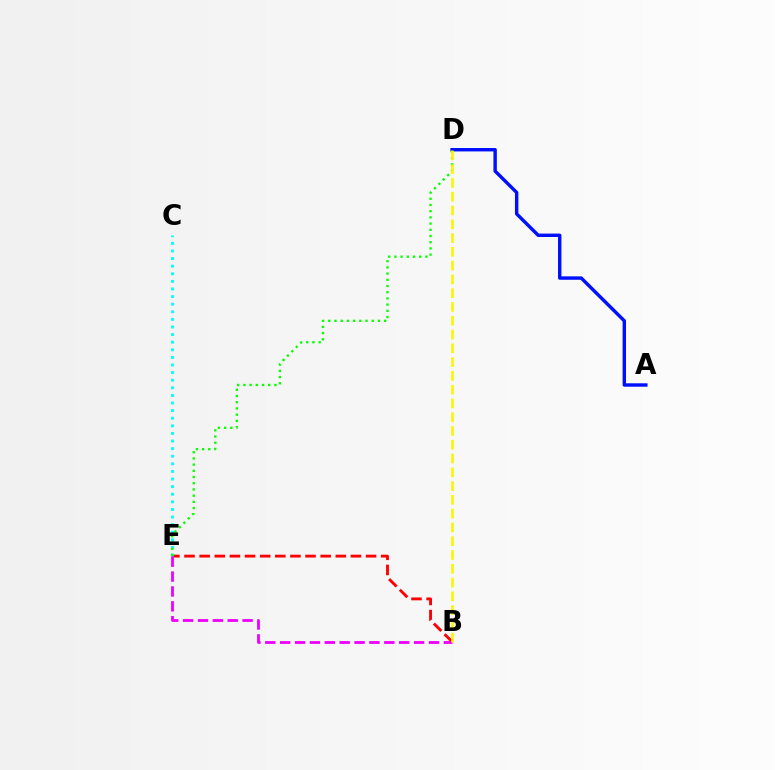{('B', 'E'): [{'color': '#ff0000', 'line_style': 'dashed', 'thickness': 2.06}, {'color': '#ee00ff', 'line_style': 'dashed', 'thickness': 2.02}], ('C', 'E'): [{'color': '#00fff6', 'line_style': 'dotted', 'thickness': 2.07}], ('A', 'D'): [{'color': '#0010ff', 'line_style': 'solid', 'thickness': 2.46}], ('D', 'E'): [{'color': '#08ff00', 'line_style': 'dotted', 'thickness': 1.69}], ('B', 'D'): [{'color': '#fcf500', 'line_style': 'dashed', 'thickness': 1.87}]}